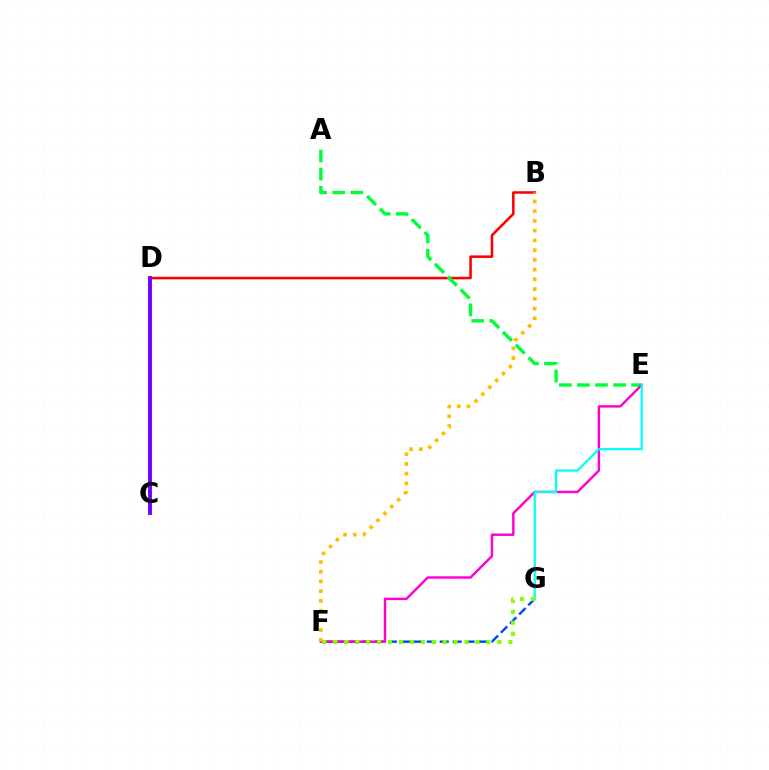{('F', 'G'): [{'color': '#004bff', 'line_style': 'dashed', 'thickness': 1.76}, {'color': '#84ff00', 'line_style': 'dotted', 'thickness': 2.97}], ('B', 'D'): [{'color': '#ff0000', 'line_style': 'solid', 'thickness': 1.84}], ('A', 'E'): [{'color': '#00ff39', 'line_style': 'dashed', 'thickness': 2.46}], ('E', 'F'): [{'color': '#ff00cf', 'line_style': 'solid', 'thickness': 1.76}], ('E', 'G'): [{'color': '#00fff6', 'line_style': 'solid', 'thickness': 1.61}], ('C', 'D'): [{'color': '#7200ff', 'line_style': 'solid', 'thickness': 2.8}], ('B', 'F'): [{'color': '#ffbd00', 'line_style': 'dotted', 'thickness': 2.64}]}